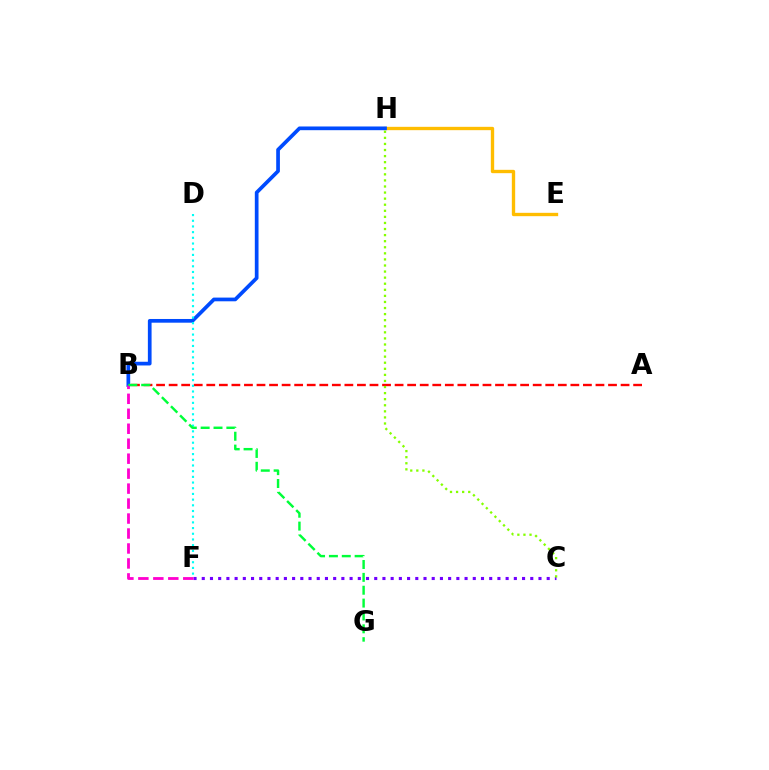{('C', 'F'): [{'color': '#7200ff', 'line_style': 'dotted', 'thickness': 2.23}], ('A', 'B'): [{'color': '#ff0000', 'line_style': 'dashed', 'thickness': 1.71}], ('E', 'H'): [{'color': '#ffbd00', 'line_style': 'solid', 'thickness': 2.41}], ('B', 'H'): [{'color': '#004bff', 'line_style': 'solid', 'thickness': 2.67}], ('D', 'F'): [{'color': '#00fff6', 'line_style': 'dotted', 'thickness': 1.55}], ('B', 'F'): [{'color': '#ff00cf', 'line_style': 'dashed', 'thickness': 2.03}], ('C', 'H'): [{'color': '#84ff00', 'line_style': 'dotted', 'thickness': 1.65}], ('B', 'G'): [{'color': '#00ff39', 'line_style': 'dashed', 'thickness': 1.75}]}